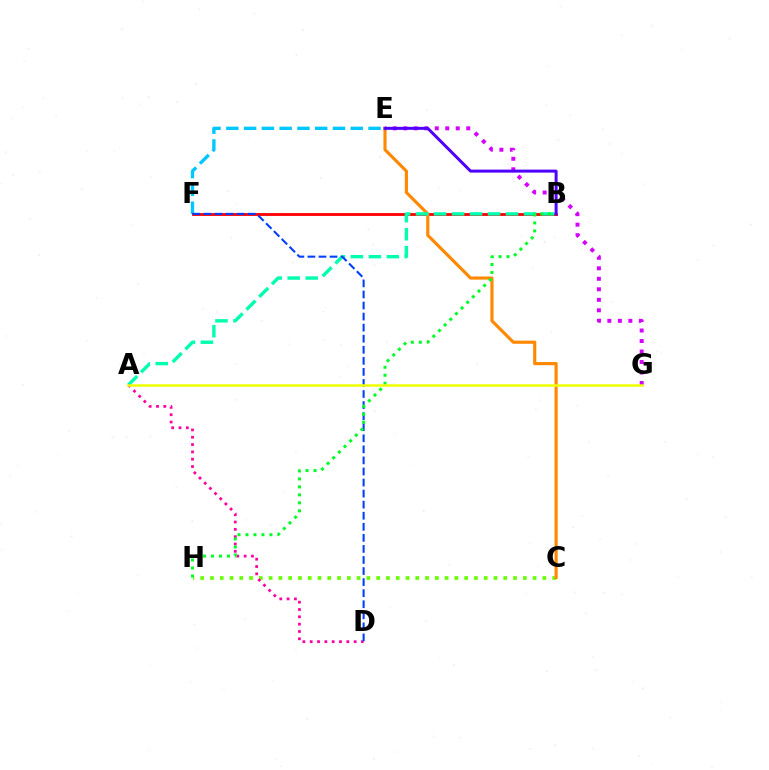{('E', 'F'): [{'color': '#00c7ff', 'line_style': 'dashed', 'thickness': 2.41}], ('B', 'F'): [{'color': '#ff0000', 'line_style': 'solid', 'thickness': 2.04}], ('C', 'H'): [{'color': '#66ff00', 'line_style': 'dotted', 'thickness': 2.66}], ('C', 'E'): [{'color': '#ff8800', 'line_style': 'solid', 'thickness': 2.26}], ('A', 'B'): [{'color': '#00ffaf', 'line_style': 'dashed', 'thickness': 2.44}], ('E', 'G'): [{'color': '#d600ff', 'line_style': 'dotted', 'thickness': 2.85}], ('B', 'E'): [{'color': '#4f00ff', 'line_style': 'solid', 'thickness': 2.16}], ('A', 'D'): [{'color': '#ff00a0', 'line_style': 'dotted', 'thickness': 1.99}], ('D', 'F'): [{'color': '#003fff', 'line_style': 'dashed', 'thickness': 1.5}], ('B', 'H'): [{'color': '#00ff27', 'line_style': 'dotted', 'thickness': 2.17}], ('A', 'G'): [{'color': '#eeff00', 'line_style': 'solid', 'thickness': 1.81}]}